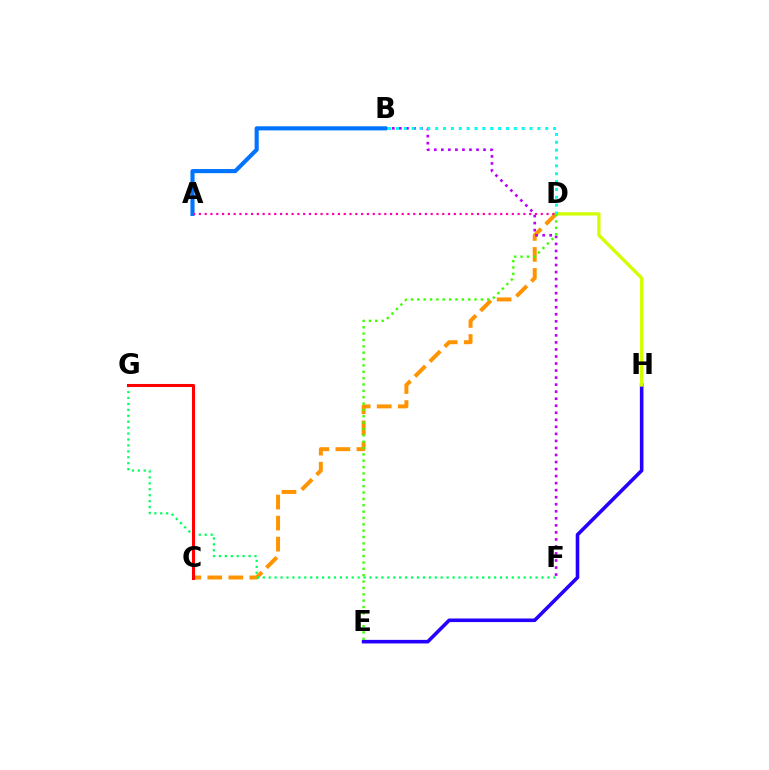{('E', 'H'): [{'color': '#2500ff', 'line_style': 'solid', 'thickness': 2.58}], ('C', 'D'): [{'color': '#ff9400', 'line_style': 'dashed', 'thickness': 2.86}], ('B', 'F'): [{'color': '#b900ff', 'line_style': 'dotted', 'thickness': 1.91}], ('D', 'H'): [{'color': '#d1ff00', 'line_style': 'solid', 'thickness': 2.37}], ('B', 'D'): [{'color': '#00fff6', 'line_style': 'dotted', 'thickness': 2.13}], ('F', 'G'): [{'color': '#00ff5c', 'line_style': 'dotted', 'thickness': 1.61}], ('D', 'E'): [{'color': '#3dff00', 'line_style': 'dotted', 'thickness': 1.73}], ('A', 'B'): [{'color': '#0074ff', 'line_style': 'solid', 'thickness': 2.96}], ('C', 'G'): [{'color': '#ff0000', 'line_style': 'solid', 'thickness': 2.2}], ('A', 'D'): [{'color': '#ff00ac', 'line_style': 'dotted', 'thickness': 1.57}]}